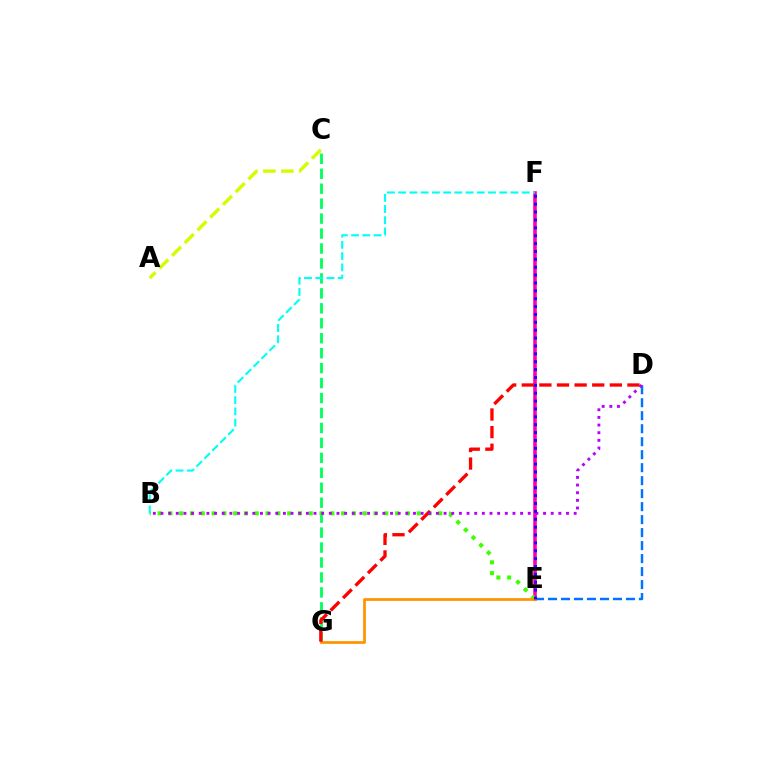{('A', 'C'): [{'color': '#d1ff00', 'line_style': 'dashed', 'thickness': 2.45}], ('C', 'G'): [{'color': '#00ff5c', 'line_style': 'dashed', 'thickness': 2.03}], ('D', 'E'): [{'color': '#0074ff', 'line_style': 'dashed', 'thickness': 1.76}], ('E', 'F'): [{'color': '#ff00ac', 'line_style': 'solid', 'thickness': 2.59}, {'color': '#2500ff', 'line_style': 'dotted', 'thickness': 2.14}], ('B', 'E'): [{'color': '#3dff00', 'line_style': 'dotted', 'thickness': 2.93}], ('E', 'G'): [{'color': '#ff9400', 'line_style': 'solid', 'thickness': 1.98}], ('D', 'G'): [{'color': '#ff0000', 'line_style': 'dashed', 'thickness': 2.39}], ('B', 'D'): [{'color': '#b900ff', 'line_style': 'dotted', 'thickness': 2.08}], ('B', 'F'): [{'color': '#00fff6', 'line_style': 'dashed', 'thickness': 1.53}]}